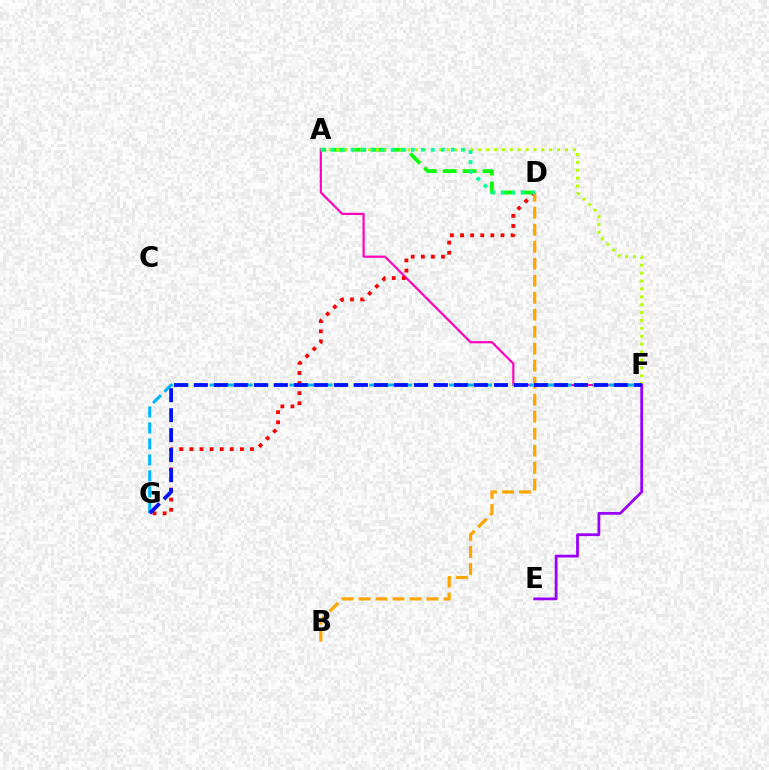{('A', 'F'): [{'color': '#ff00bd', 'line_style': 'solid', 'thickness': 1.57}, {'color': '#b3ff00', 'line_style': 'dotted', 'thickness': 2.14}], ('F', 'G'): [{'color': '#00b5ff', 'line_style': 'dashed', 'thickness': 2.17}, {'color': '#0010ff', 'line_style': 'dashed', 'thickness': 2.72}], ('A', 'D'): [{'color': '#08ff00', 'line_style': 'dashed', 'thickness': 2.7}, {'color': '#00ff9d', 'line_style': 'dotted', 'thickness': 2.72}], ('D', 'G'): [{'color': '#ff0000', 'line_style': 'dotted', 'thickness': 2.75}], ('B', 'D'): [{'color': '#ffa500', 'line_style': 'dashed', 'thickness': 2.31}], ('E', 'F'): [{'color': '#9b00ff', 'line_style': 'solid', 'thickness': 2.0}]}